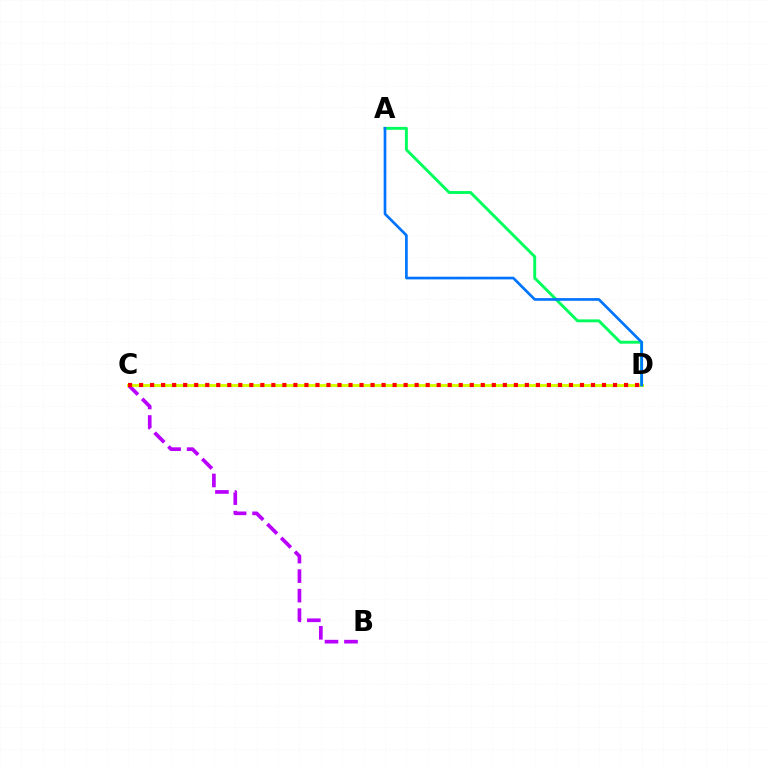{('B', 'C'): [{'color': '#b900ff', 'line_style': 'dashed', 'thickness': 2.65}], ('C', 'D'): [{'color': '#d1ff00', 'line_style': 'solid', 'thickness': 2.12}, {'color': '#ff0000', 'line_style': 'dotted', 'thickness': 2.99}], ('A', 'D'): [{'color': '#00ff5c', 'line_style': 'solid', 'thickness': 2.1}, {'color': '#0074ff', 'line_style': 'solid', 'thickness': 1.93}]}